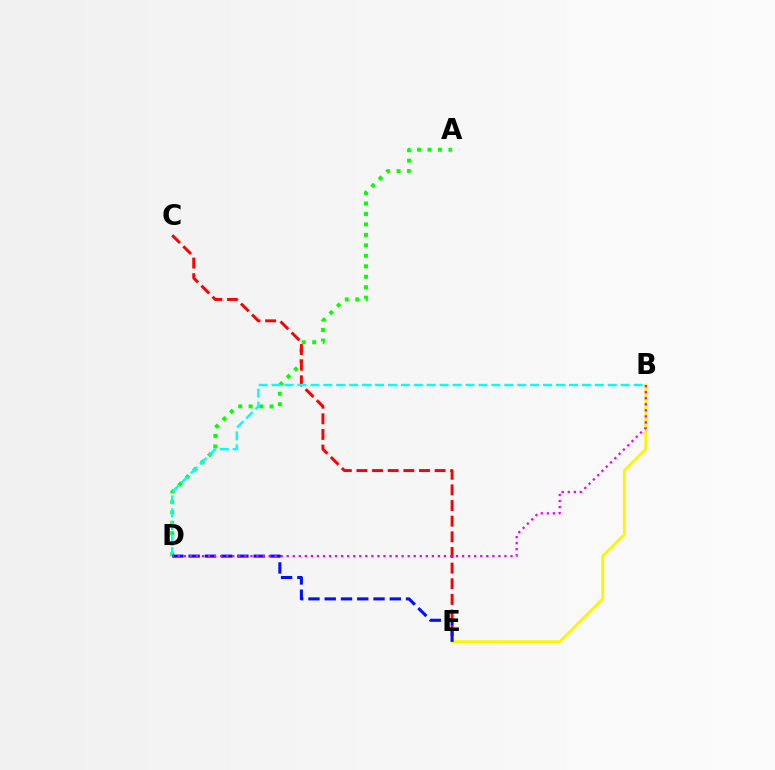{('B', 'E'): [{'color': '#fcf500', 'line_style': 'solid', 'thickness': 2.04}], ('A', 'D'): [{'color': '#08ff00', 'line_style': 'dotted', 'thickness': 2.84}], ('C', 'E'): [{'color': '#ff0000', 'line_style': 'dashed', 'thickness': 2.12}], ('B', 'D'): [{'color': '#00fff6', 'line_style': 'dashed', 'thickness': 1.76}, {'color': '#ee00ff', 'line_style': 'dotted', 'thickness': 1.64}], ('D', 'E'): [{'color': '#0010ff', 'line_style': 'dashed', 'thickness': 2.21}]}